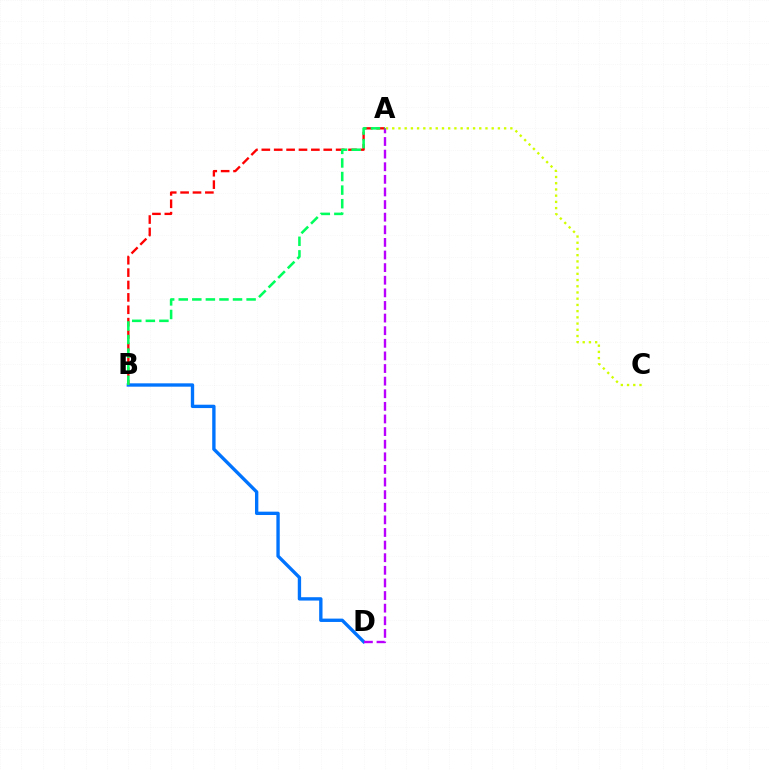{('B', 'D'): [{'color': '#0074ff', 'line_style': 'solid', 'thickness': 2.41}], ('A', 'D'): [{'color': '#b900ff', 'line_style': 'dashed', 'thickness': 1.71}], ('A', 'C'): [{'color': '#d1ff00', 'line_style': 'dotted', 'thickness': 1.69}], ('A', 'B'): [{'color': '#ff0000', 'line_style': 'dashed', 'thickness': 1.68}, {'color': '#00ff5c', 'line_style': 'dashed', 'thickness': 1.84}]}